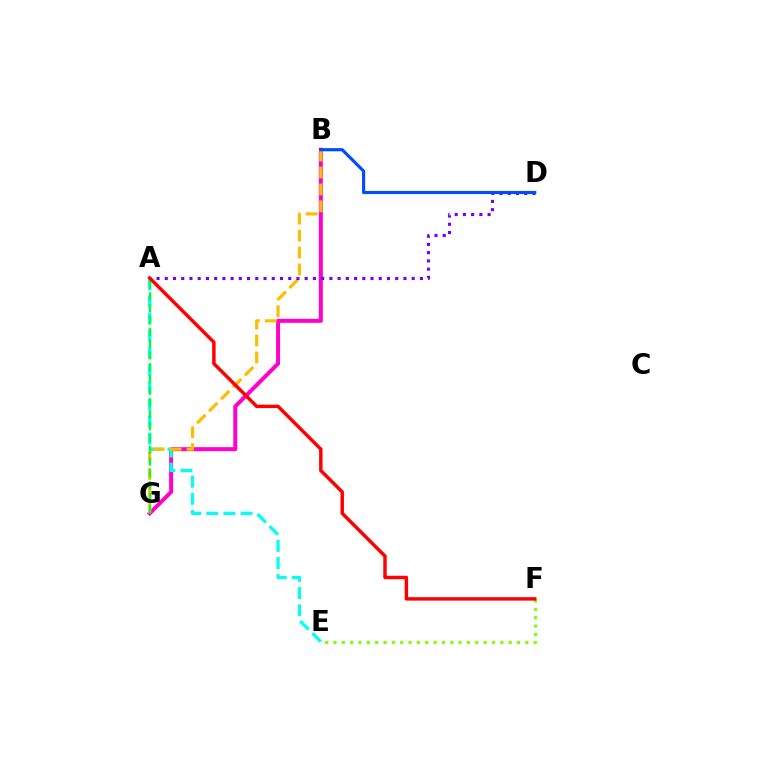{('B', 'G'): [{'color': '#ff00cf', 'line_style': 'solid', 'thickness': 2.88}, {'color': '#ffbd00', 'line_style': 'dashed', 'thickness': 2.3}], ('A', 'E'): [{'color': '#00fff6', 'line_style': 'dashed', 'thickness': 2.33}], ('A', 'D'): [{'color': '#7200ff', 'line_style': 'dotted', 'thickness': 2.24}], ('A', 'G'): [{'color': '#00ff39', 'line_style': 'dashed', 'thickness': 1.6}], ('B', 'D'): [{'color': '#004bff', 'line_style': 'solid', 'thickness': 2.26}], ('E', 'F'): [{'color': '#84ff00', 'line_style': 'dotted', 'thickness': 2.27}], ('A', 'F'): [{'color': '#ff0000', 'line_style': 'solid', 'thickness': 2.49}]}